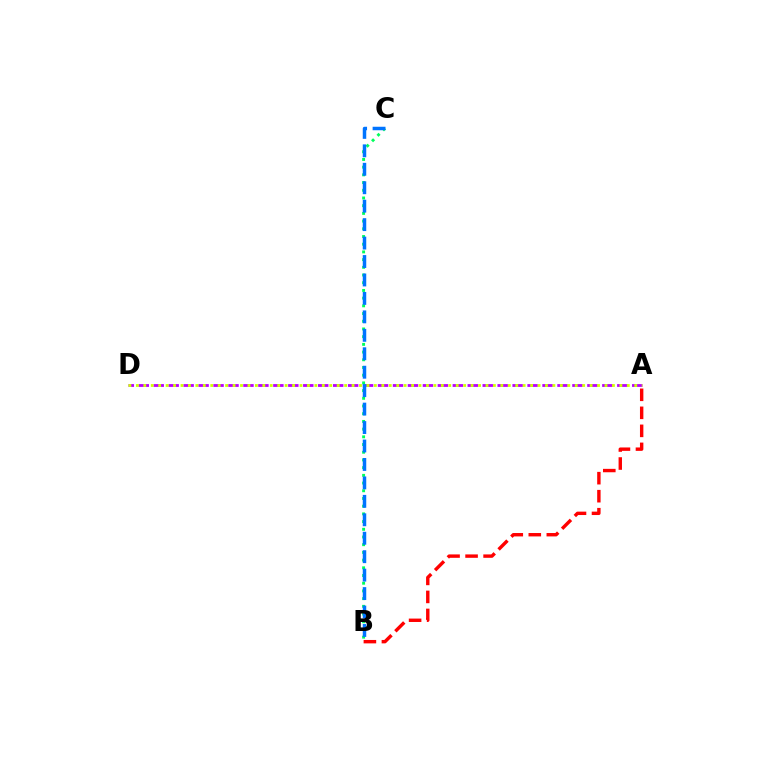{('A', 'D'): [{'color': '#b900ff', 'line_style': 'dashed', 'thickness': 2.03}, {'color': '#d1ff00', 'line_style': 'dotted', 'thickness': 2.02}], ('B', 'C'): [{'color': '#00ff5c', 'line_style': 'dotted', 'thickness': 2.09}, {'color': '#0074ff', 'line_style': 'dashed', 'thickness': 2.51}], ('A', 'B'): [{'color': '#ff0000', 'line_style': 'dashed', 'thickness': 2.45}]}